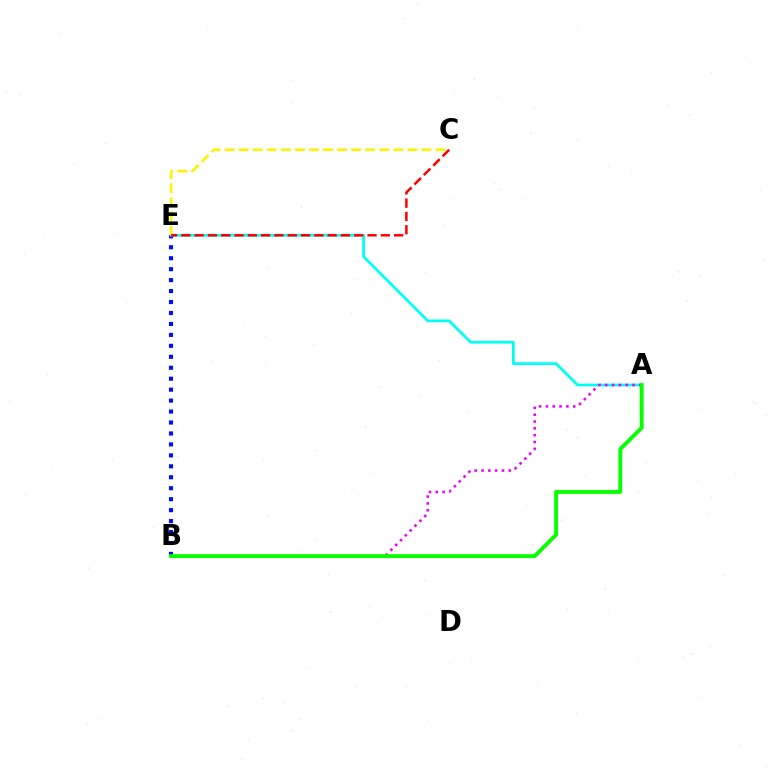{('B', 'E'): [{'color': '#0010ff', 'line_style': 'dotted', 'thickness': 2.98}], ('A', 'E'): [{'color': '#00fff6', 'line_style': 'solid', 'thickness': 1.96}], ('C', 'E'): [{'color': '#fcf500', 'line_style': 'dashed', 'thickness': 1.91}, {'color': '#ff0000', 'line_style': 'dashed', 'thickness': 1.81}], ('A', 'B'): [{'color': '#ee00ff', 'line_style': 'dotted', 'thickness': 1.85}, {'color': '#08ff00', 'line_style': 'solid', 'thickness': 2.8}]}